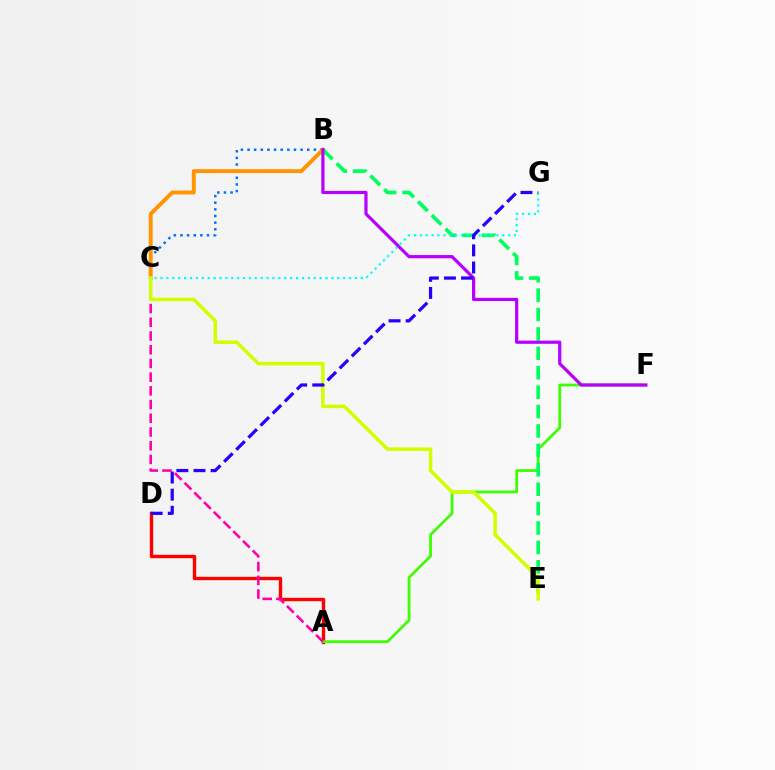{('A', 'D'): [{'color': '#ff0000', 'line_style': 'solid', 'thickness': 2.43}], ('A', 'F'): [{'color': '#3dff00', 'line_style': 'solid', 'thickness': 2.0}], ('B', 'C'): [{'color': '#0074ff', 'line_style': 'dotted', 'thickness': 1.8}, {'color': '#ff9400', 'line_style': 'solid', 'thickness': 2.81}], ('B', 'E'): [{'color': '#00ff5c', 'line_style': 'dashed', 'thickness': 2.64}], ('A', 'C'): [{'color': '#ff00ac', 'line_style': 'dashed', 'thickness': 1.86}], ('C', 'E'): [{'color': '#d1ff00', 'line_style': 'solid', 'thickness': 2.53}], ('B', 'F'): [{'color': '#b900ff', 'line_style': 'solid', 'thickness': 2.31}], ('C', 'G'): [{'color': '#00fff6', 'line_style': 'dotted', 'thickness': 1.6}], ('D', 'G'): [{'color': '#2500ff', 'line_style': 'dashed', 'thickness': 2.33}]}